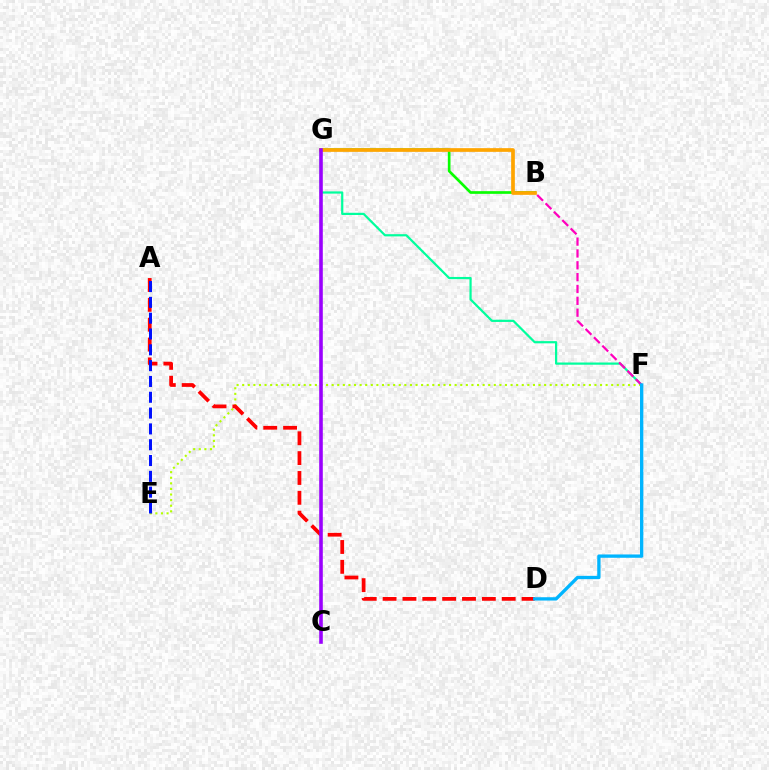{('E', 'F'): [{'color': '#b3ff00', 'line_style': 'dotted', 'thickness': 1.52}], ('A', 'D'): [{'color': '#ff0000', 'line_style': 'dashed', 'thickness': 2.7}], ('F', 'G'): [{'color': '#00ff9d', 'line_style': 'solid', 'thickness': 1.59}], ('B', 'G'): [{'color': '#08ff00', 'line_style': 'solid', 'thickness': 1.93}, {'color': '#ffa500', 'line_style': 'solid', 'thickness': 2.66}], ('A', 'E'): [{'color': '#0010ff', 'line_style': 'dashed', 'thickness': 2.15}], ('B', 'F'): [{'color': '#ff00bd', 'line_style': 'dashed', 'thickness': 1.61}], ('C', 'G'): [{'color': '#9b00ff', 'line_style': 'solid', 'thickness': 2.59}], ('D', 'F'): [{'color': '#00b5ff', 'line_style': 'solid', 'thickness': 2.39}]}